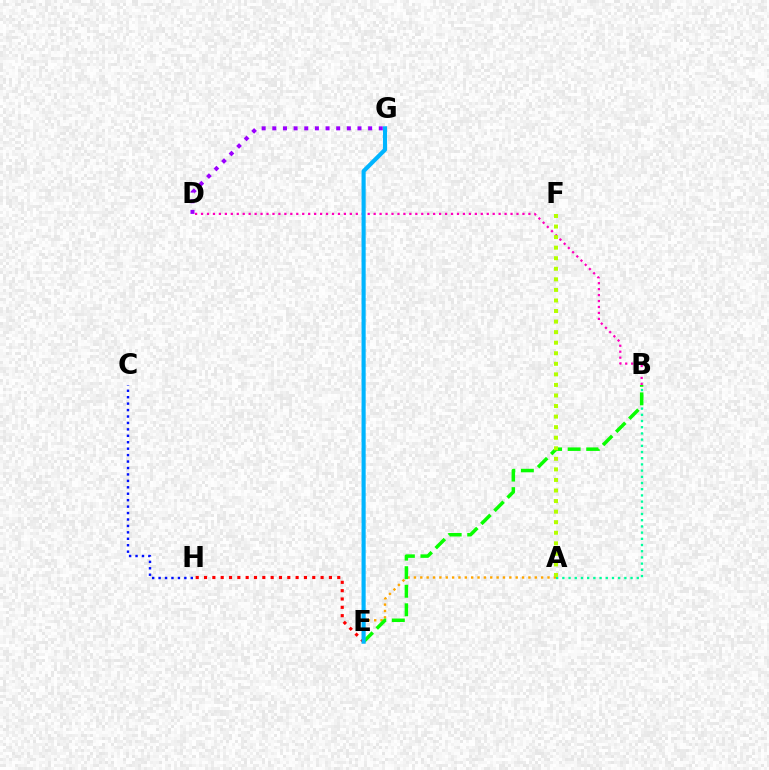{('D', 'G'): [{'color': '#9b00ff', 'line_style': 'dotted', 'thickness': 2.89}], ('A', 'E'): [{'color': '#ffa500', 'line_style': 'dotted', 'thickness': 1.73}], ('C', 'H'): [{'color': '#0010ff', 'line_style': 'dotted', 'thickness': 1.75}], ('A', 'B'): [{'color': '#00ff9d', 'line_style': 'dotted', 'thickness': 1.68}], ('B', 'D'): [{'color': '#ff00bd', 'line_style': 'dotted', 'thickness': 1.62}], ('B', 'E'): [{'color': '#08ff00', 'line_style': 'dashed', 'thickness': 2.52}], ('E', 'H'): [{'color': '#ff0000', 'line_style': 'dotted', 'thickness': 2.26}], ('A', 'F'): [{'color': '#b3ff00', 'line_style': 'dotted', 'thickness': 2.87}], ('E', 'G'): [{'color': '#00b5ff', 'line_style': 'solid', 'thickness': 2.97}]}